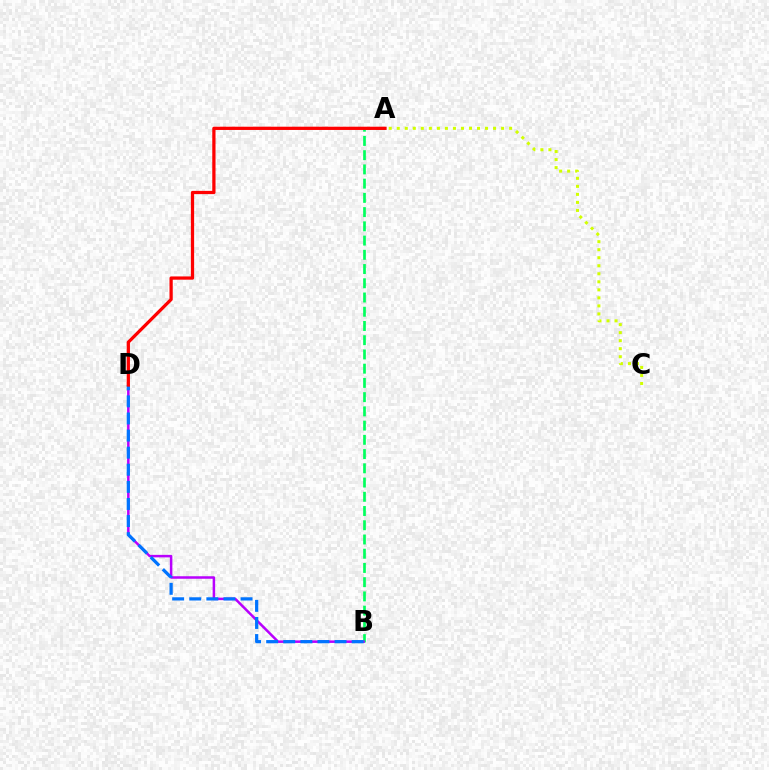{('A', 'B'): [{'color': '#00ff5c', 'line_style': 'dashed', 'thickness': 1.93}], ('B', 'D'): [{'color': '#b900ff', 'line_style': 'solid', 'thickness': 1.8}, {'color': '#0074ff', 'line_style': 'dashed', 'thickness': 2.32}], ('A', 'C'): [{'color': '#d1ff00', 'line_style': 'dotted', 'thickness': 2.18}], ('A', 'D'): [{'color': '#ff0000', 'line_style': 'solid', 'thickness': 2.34}]}